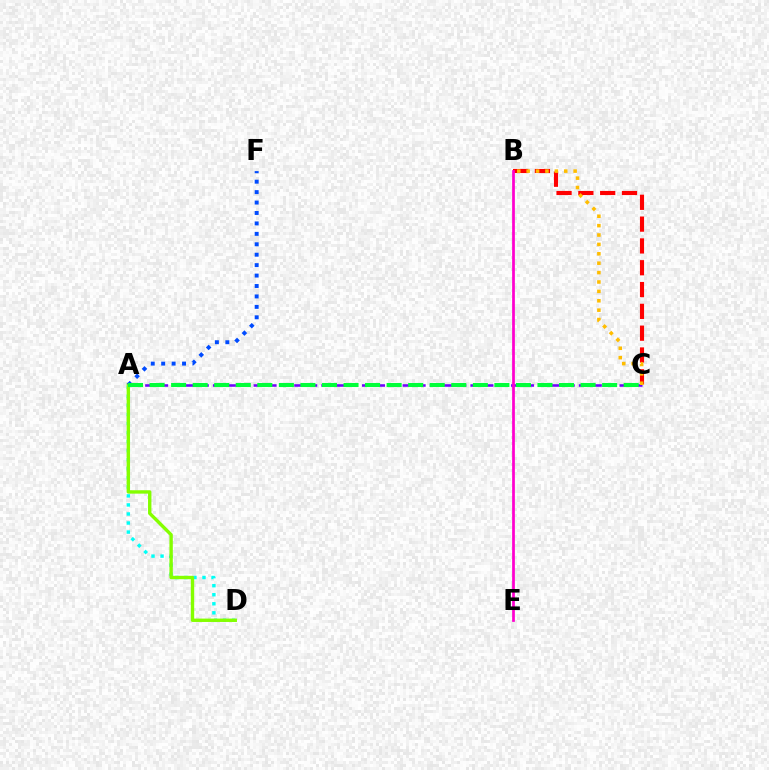{('B', 'C'): [{'color': '#ff0000', 'line_style': 'dashed', 'thickness': 2.96}, {'color': '#ffbd00', 'line_style': 'dotted', 'thickness': 2.55}], ('A', 'D'): [{'color': '#00fff6', 'line_style': 'dotted', 'thickness': 2.46}, {'color': '#84ff00', 'line_style': 'solid', 'thickness': 2.44}], ('A', 'C'): [{'color': '#7200ff', 'line_style': 'dashed', 'thickness': 1.84}, {'color': '#00ff39', 'line_style': 'dashed', 'thickness': 2.93}], ('A', 'F'): [{'color': '#004bff', 'line_style': 'dotted', 'thickness': 2.83}], ('B', 'E'): [{'color': '#ff00cf', 'line_style': 'solid', 'thickness': 1.97}]}